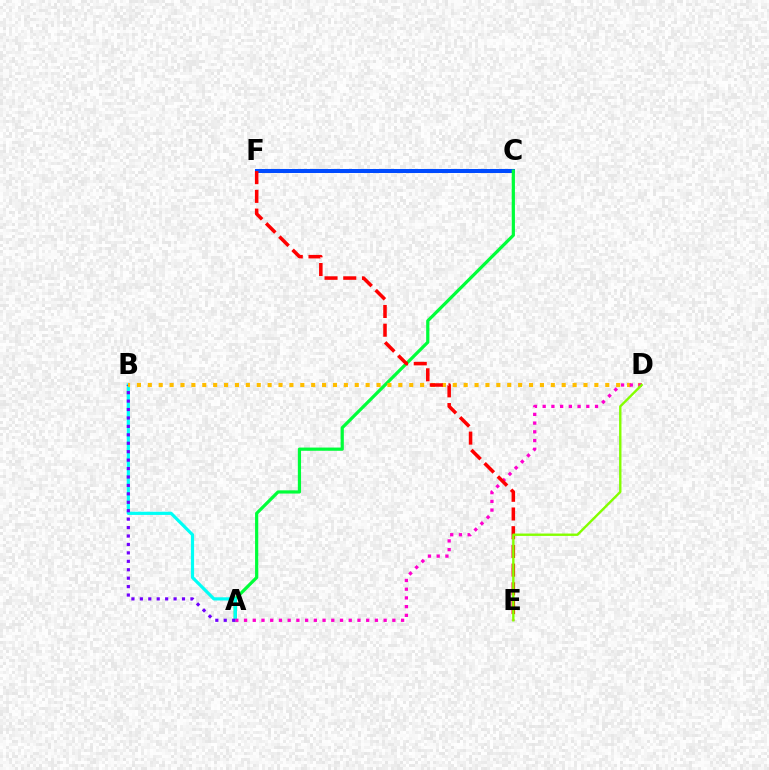{('C', 'F'): [{'color': '#004bff', 'line_style': 'solid', 'thickness': 2.89}], ('A', 'C'): [{'color': '#00ff39', 'line_style': 'solid', 'thickness': 2.31}], ('A', 'B'): [{'color': '#00fff6', 'line_style': 'solid', 'thickness': 2.29}, {'color': '#7200ff', 'line_style': 'dotted', 'thickness': 2.29}], ('B', 'D'): [{'color': '#ffbd00', 'line_style': 'dotted', 'thickness': 2.96}], ('A', 'D'): [{'color': '#ff00cf', 'line_style': 'dotted', 'thickness': 2.37}], ('E', 'F'): [{'color': '#ff0000', 'line_style': 'dashed', 'thickness': 2.54}], ('D', 'E'): [{'color': '#84ff00', 'line_style': 'solid', 'thickness': 1.72}]}